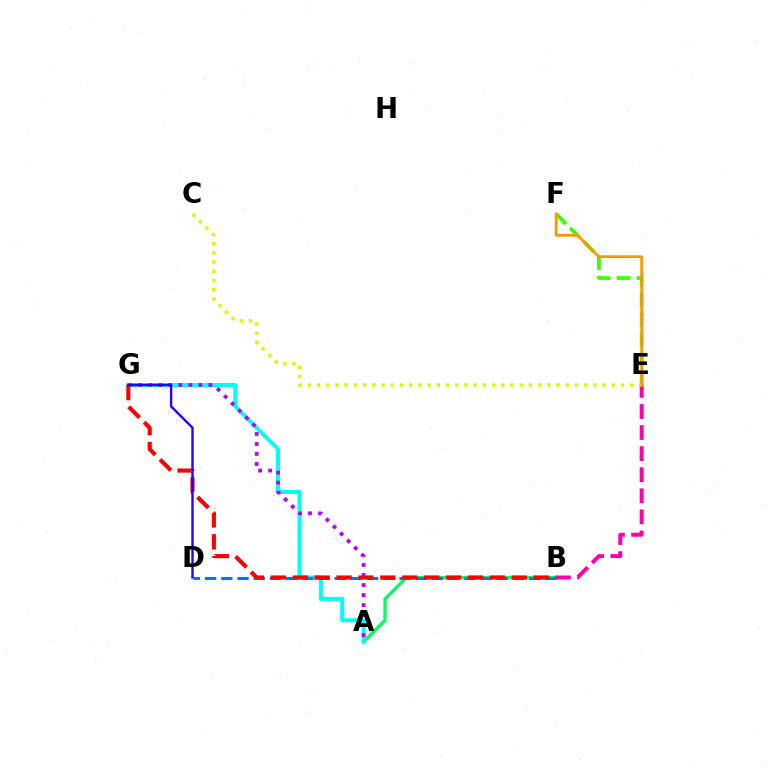{('A', 'B'): [{'color': '#00ff5c', 'line_style': 'solid', 'thickness': 2.33}], ('A', 'G'): [{'color': '#00fff6', 'line_style': 'solid', 'thickness': 2.88}, {'color': '#b900ff', 'line_style': 'dotted', 'thickness': 2.72}], ('B', 'E'): [{'color': '#ff00ac', 'line_style': 'dashed', 'thickness': 2.86}], ('E', 'F'): [{'color': '#3dff00', 'line_style': 'dashed', 'thickness': 2.71}, {'color': '#ff9400', 'line_style': 'solid', 'thickness': 1.97}], ('B', 'D'): [{'color': '#0074ff', 'line_style': 'dashed', 'thickness': 2.2}], ('C', 'E'): [{'color': '#d1ff00', 'line_style': 'dotted', 'thickness': 2.5}], ('B', 'G'): [{'color': '#ff0000', 'line_style': 'dashed', 'thickness': 2.98}], ('D', 'G'): [{'color': '#2500ff', 'line_style': 'solid', 'thickness': 1.71}]}